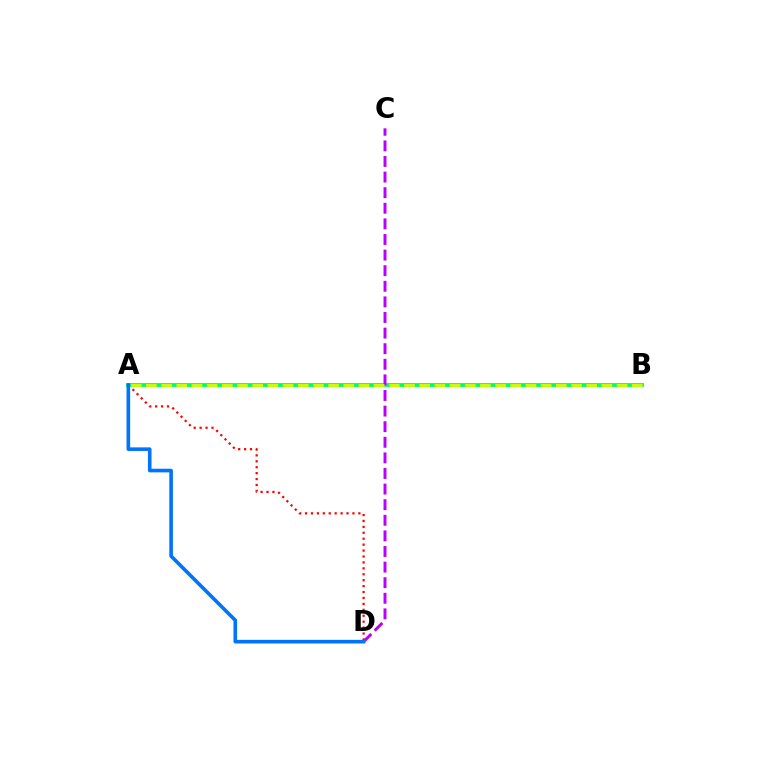{('A', 'D'): [{'color': '#ff0000', 'line_style': 'dotted', 'thickness': 1.61}, {'color': '#0074ff', 'line_style': 'solid', 'thickness': 2.61}], ('A', 'B'): [{'color': '#00ff5c', 'line_style': 'solid', 'thickness': 2.76}, {'color': '#d1ff00', 'line_style': 'dashed', 'thickness': 2.06}], ('C', 'D'): [{'color': '#b900ff', 'line_style': 'dashed', 'thickness': 2.12}]}